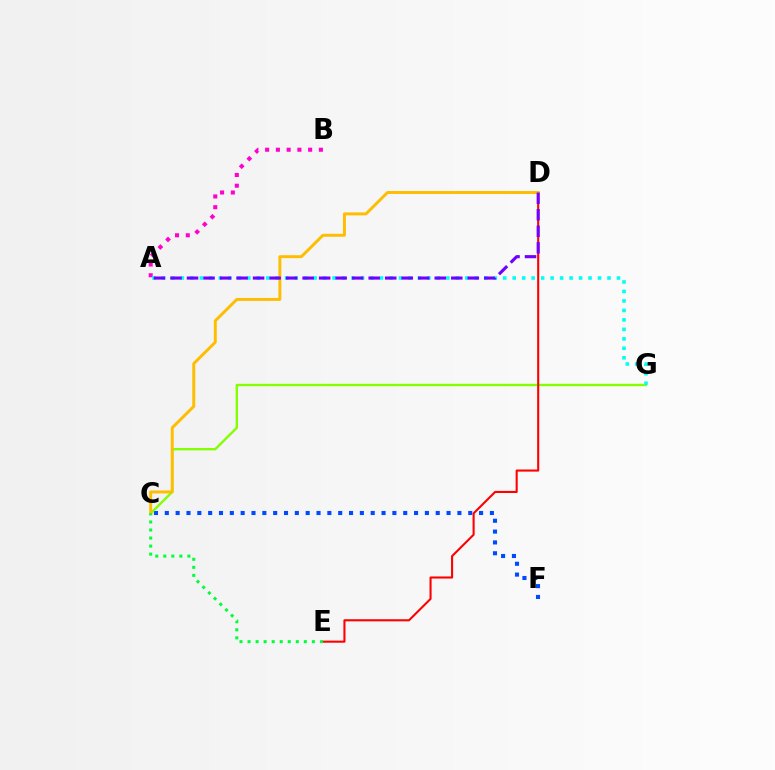{('A', 'B'): [{'color': '#ff00cf', 'line_style': 'dotted', 'thickness': 2.92}], ('C', 'F'): [{'color': '#004bff', 'line_style': 'dotted', 'thickness': 2.94}], ('C', 'G'): [{'color': '#84ff00', 'line_style': 'solid', 'thickness': 1.72}], ('A', 'G'): [{'color': '#00fff6', 'line_style': 'dotted', 'thickness': 2.58}], ('D', 'E'): [{'color': '#ff0000', 'line_style': 'solid', 'thickness': 1.51}], ('C', 'D'): [{'color': '#ffbd00', 'line_style': 'solid', 'thickness': 2.12}], ('A', 'D'): [{'color': '#7200ff', 'line_style': 'dashed', 'thickness': 2.24}], ('C', 'E'): [{'color': '#00ff39', 'line_style': 'dotted', 'thickness': 2.18}]}